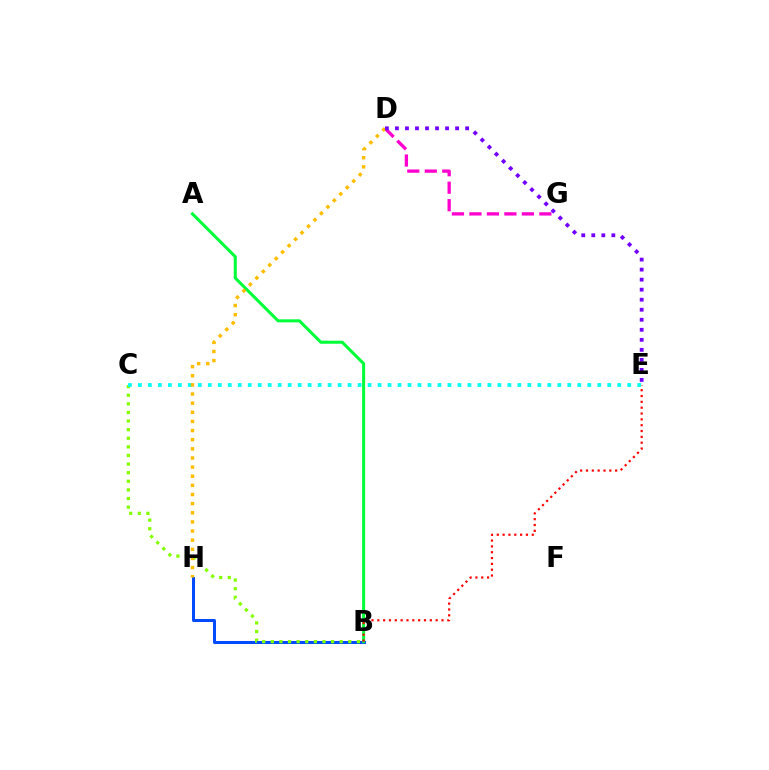{('B', 'H'): [{'color': '#004bff', 'line_style': 'solid', 'thickness': 2.17}], ('B', 'C'): [{'color': '#84ff00', 'line_style': 'dotted', 'thickness': 2.34}], ('A', 'B'): [{'color': '#00ff39', 'line_style': 'solid', 'thickness': 2.19}], ('B', 'E'): [{'color': '#ff0000', 'line_style': 'dotted', 'thickness': 1.58}], ('C', 'E'): [{'color': '#00fff6', 'line_style': 'dotted', 'thickness': 2.71}], ('D', 'G'): [{'color': '#ff00cf', 'line_style': 'dashed', 'thickness': 2.38}], ('D', 'H'): [{'color': '#ffbd00', 'line_style': 'dotted', 'thickness': 2.48}], ('D', 'E'): [{'color': '#7200ff', 'line_style': 'dotted', 'thickness': 2.72}]}